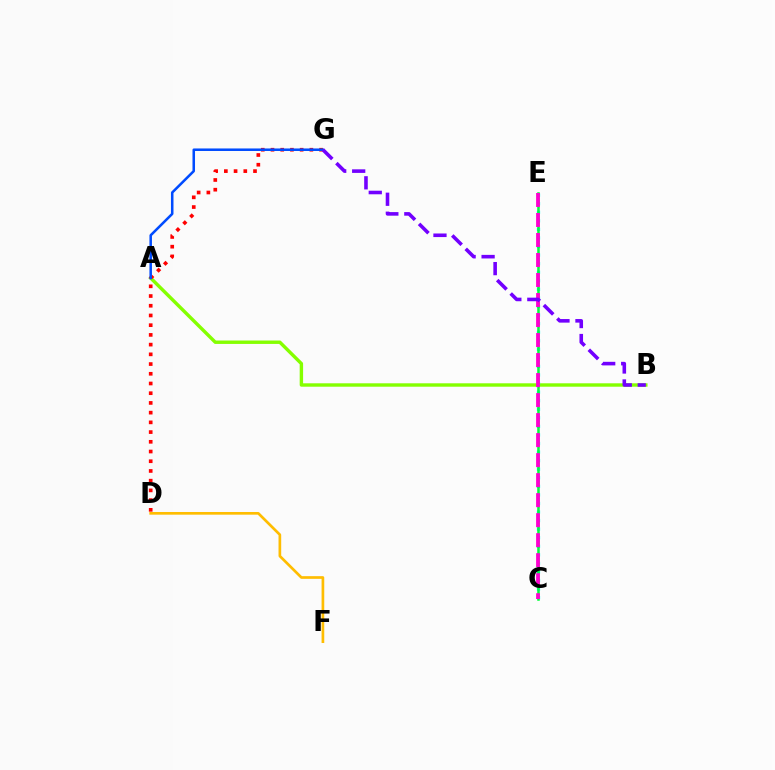{('A', 'B'): [{'color': '#84ff00', 'line_style': 'solid', 'thickness': 2.45}], ('D', 'F'): [{'color': '#ffbd00', 'line_style': 'solid', 'thickness': 1.93}], ('D', 'G'): [{'color': '#ff0000', 'line_style': 'dotted', 'thickness': 2.64}], ('C', 'E'): [{'color': '#00fff6', 'line_style': 'dotted', 'thickness': 2.33}, {'color': '#00ff39', 'line_style': 'solid', 'thickness': 1.83}, {'color': '#ff00cf', 'line_style': 'dashed', 'thickness': 2.72}], ('A', 'G'): [{'color': '#004bff', 'line_style': 'solid', 'thickness': 1.82}], ('B', 'G'): [{'color': '#7200ff', 'line_style': 'dashed', 'thickness': 2.58}]}